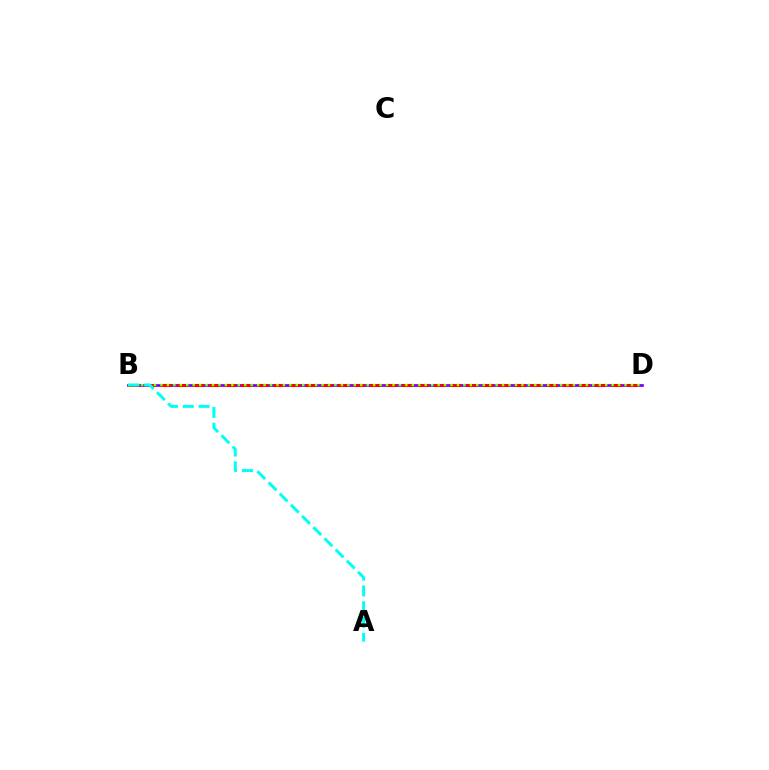{('B', 'D'): [{'color': '#7200ff', 'line_style': 'solid', 'thickness': 1.96}, {'color': '#ff0000', 'line_style': 'dashed', 'thickness': 2.19}, {'color': '#84ff00', 'line_style': 'dotted', 'thickness': 1.75}], ('A', 'B'): [{'color': '#00fff6', 'line_style': 'dashed', 'thickness': 2.15}]}